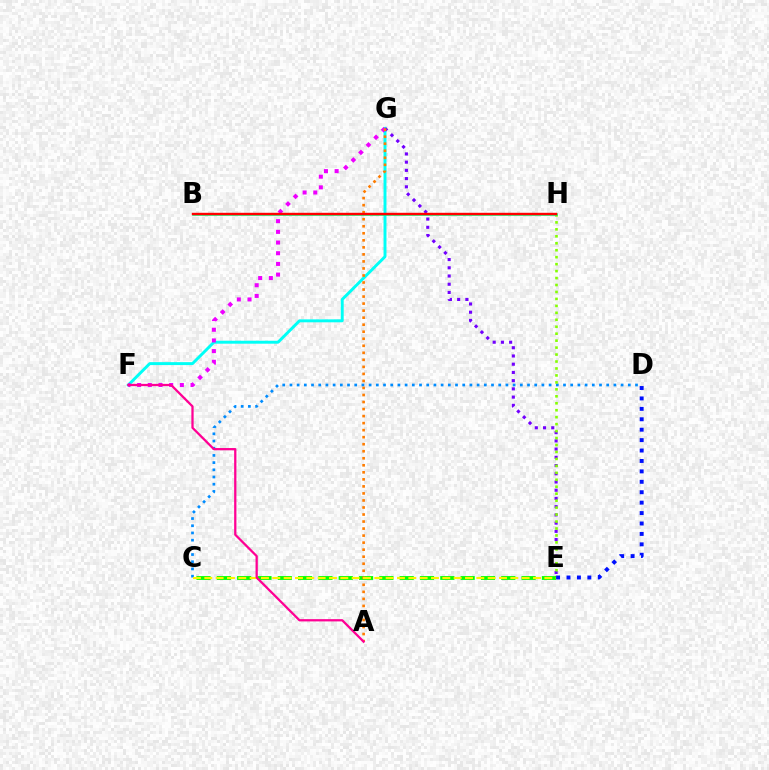{('F', 'G'): [{'color': '#00fff6', 'line_style': 'solid', 'thickness': 2.12}, {'color': '#ee00ff', 'line_style': 'dotted', 'thickness': 2.9}], ('C', 'D'): [{'color': '#008cff', 'line_style': 'dotted', 'thickness': 1.96}], ('E', 'G'): [{'color': '#7200ff', 'line_style': 'dotted', 'thickness': 2.23}], ('E', 'H'): [{'color': '#84ff00', 'line_style': 'dotted', 'thickness': 1.89}], ('C', 'E'): [{'color': '#08ff00', 'line_style': 'dashed', 'thickness': 2.76}, {'color': '#fcf500', 'line_style': 'dashed', 'thickness': 1.54}], ('A', 'G'): [{'color': '#ff7c00', 'line_style': 'dotted', 'thickness': 1.91}], ('D', 'E'): [{'color': '#0010ff', 'line_style': 'dotted', 'thickness': 2.83}], ('B', 'H'): [{'color': '#00ff74', 'line_style': 'solid', 'thickness': 1.81}, {'color': '#ff0000', 'line_style': 'solid', 'thickness': 1.74}], ('A', 'F'): [{'color': '#ff0094', 'line_style': 'solid', 'thickness': 1.63}]}